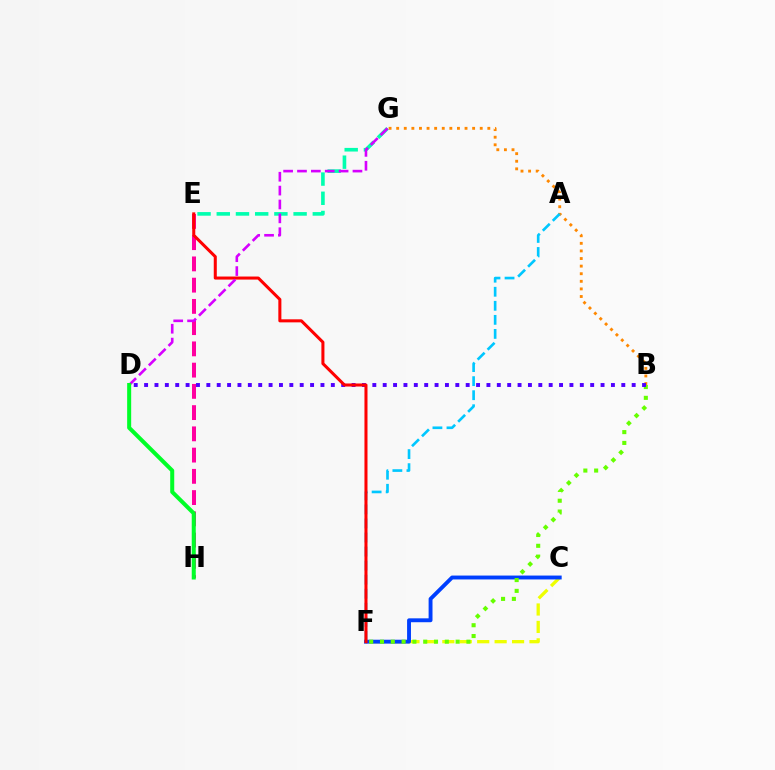{('E', 'H'): [{'color': '#ff00a0', 'line_style': 'dashed', 'thickness': 2.89}], ('C', 'F'): [{'color': '#eeff00', 'line_style': 'dashed', 'thickness': 2.37}, {'color': '#003fff', 'line_style': 'solid', 'thickness': 2.8}], ('B', 'F'): [{'color': '#66ff00', 'line_style': 'dotted', 'thickness': 2.94}], ('B', 'G'): [{'color': '#ff8800', 'line_style': 'dotted', 'thickness': 2.06}], ('B', 'D'): [{'color': '#4f00ff', 'line_style': 'dotted', 'thickness': 2.82}], ('E', 'G'): [{'color': '#00ffaf', 'line_style': 'dashed', 'thickness': 2.61}], ('A', 'F'): [{'color': '#00c7ff', 'line_style': 'dashed', 'thickness': 1.91}], ('E', 'F'): [{'color': '#ff0000', 'line_style': 'solid', 'thickness': 2.19}], ('D', 'G'): [{'color': '#d600ff', 'line_style': 'dashed', 'thickness': 1.88}], ('D', 'H'): [{'color': '#00ff27', 'line_style': 'solid', 'thickness': 2.9}]}